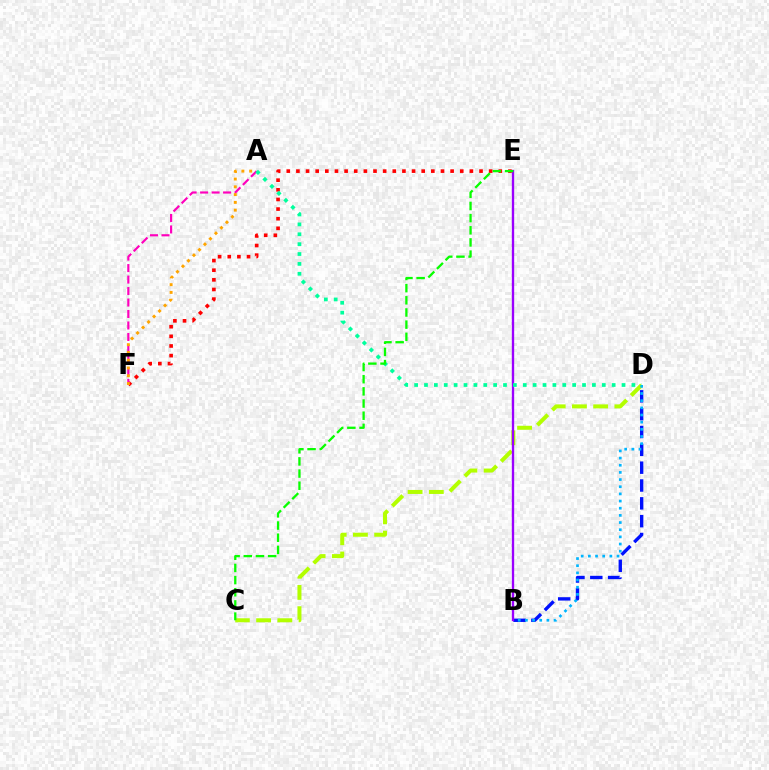{('C', 'D'): [{'color': '#b3ff00', 'line_style': 'dashed', 'thickness': 2.88}], ('E', 'F'): [{'color': '#ff0000', 'line_style': 'dotted', 'thickness': 2.62}], ('B', 'D'): [{'color': '#0010ff', 'line_style': 'dashed', 'thickness': 2.42}, {'color': '#00b5ff', 'line_style': 'dotted', 'thickness': 1.95}], ('A', 'F'): [{'color': '#ff00bd', 'line_style': 'dashed', 'thickness': 1.56}, {'color': '#ffa500', 'line_style': 'dotted', 'thickness': 2.11}], ('B', 'E'): [{'color': '#9b00ff', 'line_style': 'solid', 'thickness': 1.69}], ('A', 'D'): [{'color': '#00ff9d', 'line_style': 'dotted', 'thickness': 2.68}], ('C', 'E'): [{'color': '#08ff00', 'line_style': 'dashed', 'thickness': 1.65}]}